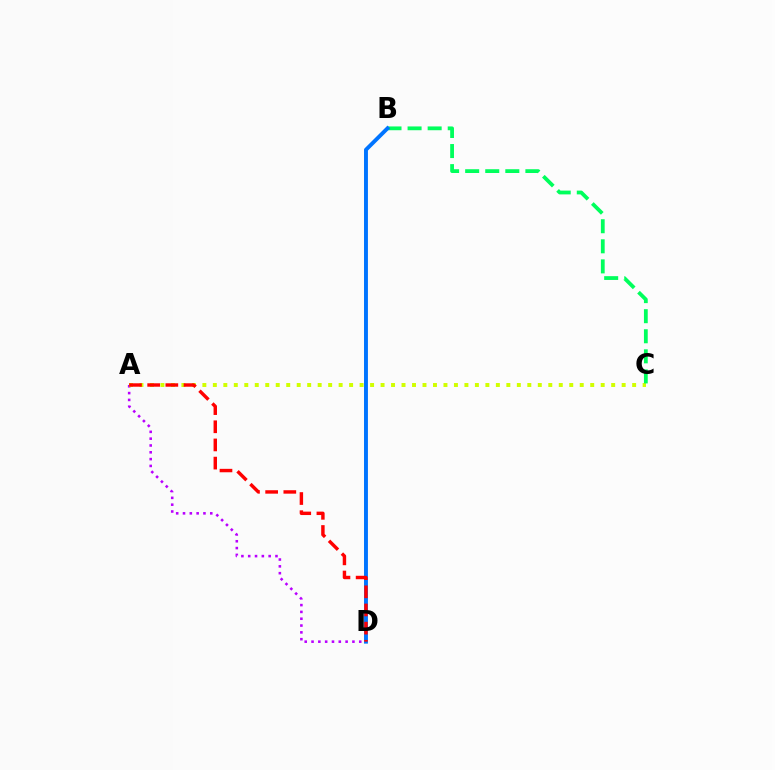{('A', 'D'): [{'color': '#b900ff', 'line_style': 'dotted', 'thickness': 1.85}, {'color': '#ff0000', 'line_style': 'dashed', 'thickness': 2.47}], ('A', 'C'): [{'color': '#d1ff00', 'line_style': 'dotted', 'thickness': 2.85}], ('B', 'C'): [{'color': '#00ff5c', 'line_style': 'dashed', 'thickness': 2.73}], ('B', 'D'): [{'color': '#0074ff', 'line_style': 'solid', 'thickness': 2.81}]}